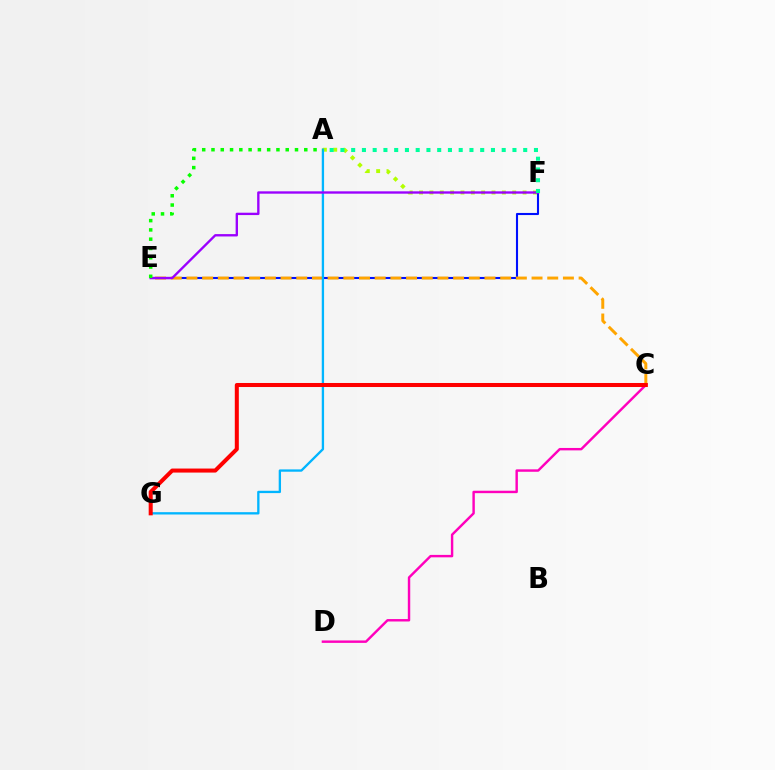{('A', 'F'): [{'color': '#b3ff00', 'line_style': 'dotted', 'thickness': 2.81}, {'color': '#00ff9d', 'line_style': 'dotted', 'thickness': 2.92}], ('E', 'F'): [{'color': '#0010ff', 'line_style': 'solid', 'thickness': 1.51}, {'color': '#9b00ff', 'line_style': 'solid', 'thickness': 1.7}], ('C', 'D'): [{'color': '#ff00bd', 'line_style': 'solid', 'thickness': 1.75}], ('C', 'E'): [{'color': '#ffa500', 'line_style': 'dashed', 'thickness': 2.13}], ('A', 'G'): [{'color': '#00b5ff', 'line_style': 'solid', 'thickness': 1.67}], ('C', 'G'): [{'color': '#ff0000', 'line_style': 'solid', 'thickness': 2.9}], ('A', 'E'): [{'color': '#08ff00', 'line_style': 'dotted', 'thickness': 2.52}]}